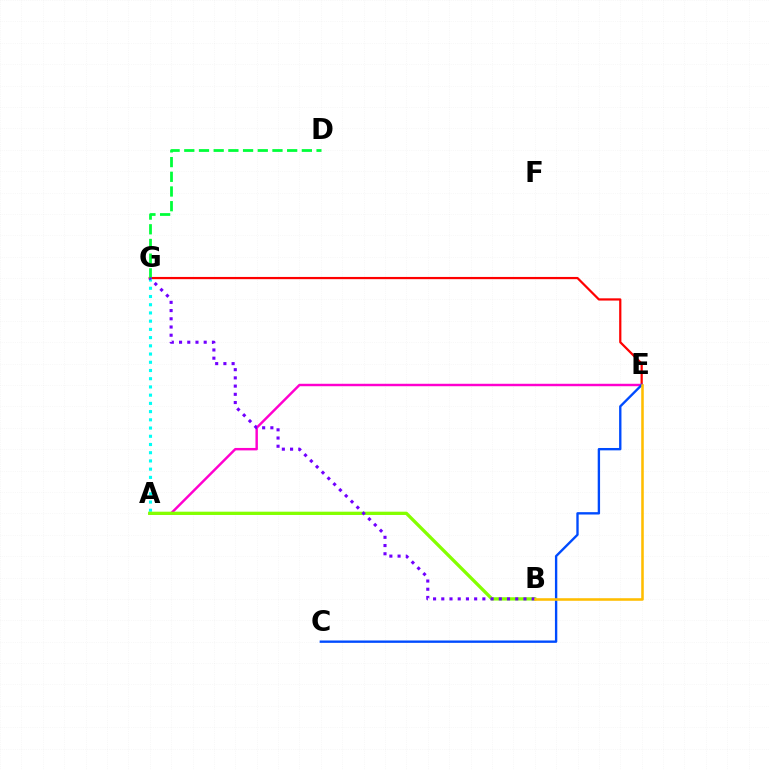{('E', 'G'): [{'color': '#ff0000', 'line_style': 'solid', 'thickness': 1.6}], ('A', 'G'): [{'color': '#00fff6', 'line_style': 'dotted', 'thickness': 2.23}], ('A', 'E'): [{'color': '#ff00cf', 'line_style': 'solid', 'thickness': 1.76}], ('D', 'G'): [{'color': '#00ff39', 'line_style': 'dashed', 'thickness': 2.0}], ('A', 'B'): [{'color': '#84ff00', 'line_style': 'solid', 'thickness': 2.37}], ('C', 'E'): [{'color': '#004bff', 'line_style': 'solid', 'thickness': 1.7}], ('B', 'G'): [{'color': '#7200ff', 'line_style': 'dotted', 'thickness': 2.23}], ('B', 'E'): [{'color': '#ffbd00', 'line_style': 'solid', 'thickness': 1.85}]}